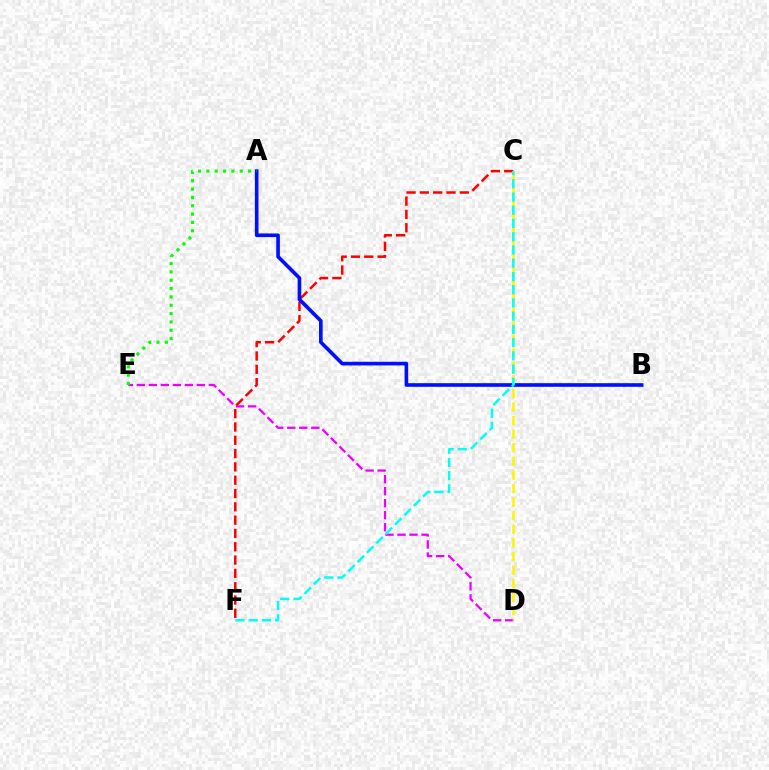{('D', 'E'): [{'color': '#ee00ff', 'line_style': 'dashed', 'thickness': 1.63}], ('C', 'F'): [{'color': '#ff0000', 'line_style': 'dashed', 'thickness': 1.81}, {'color': '#00fff6', 'line_style': 'dashed', 'thickness': 1.8}], ('A', 'B'): [{'color': '#0010ff', 'line_style': 'solid', 'thickness': 2.62}], ('C', 'D'): [{'color': '#fcf500', 'line_style': 'dashed', 'thickness': 1.84}], ('A', 'E'): [{'color': '#08ff00', 'line_style': 'dotted', 'thickness': 2.27}]}